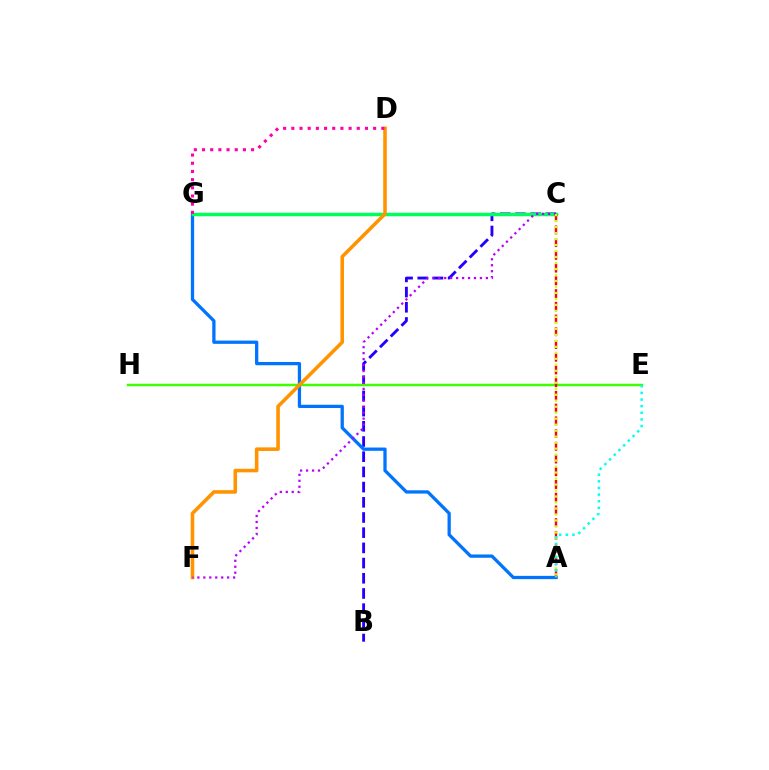{('B', 'C'): [{'color': '#2500ff', 'line_style': 'dashed', 'thickness': 2.06}], ('A', 'G'): [{'color': '#0074ff', 'line_style': 'solid', 'thickness': 2.36}], ('C', 'G'): [{'color': '#00ff5c', 'line_style': 'solid', 'thickness': 2.51}], ('E', 'H'): [{'color': '#3dff00', 'line_style': 'solid', 'thickness': 1.79}], ('D', 'F'): [{'color': '#ff9400', 'line_style': 'solid', 'thickness': 2.57}], ('A', 'C'): [{'color': '#ff0000', 'line_style': 'dashed', 'thickness': 1.73}, {'color': '#d1ff00', 'line_style': 'dotted', 'thickness': 1.63}], ('C', 'F'): [{'color': '#b900ff', 'line_style': 'dotted', 'thickness': 1.62}], ('A', 'E'): [{'color': '#00fff6', 'line_style': 'dotted', 'thickness': 1.8}], ('D', 'G'): [{'color': '#ff00ac', 'line_style': 'dotted', 'thickness': 2.22}]}